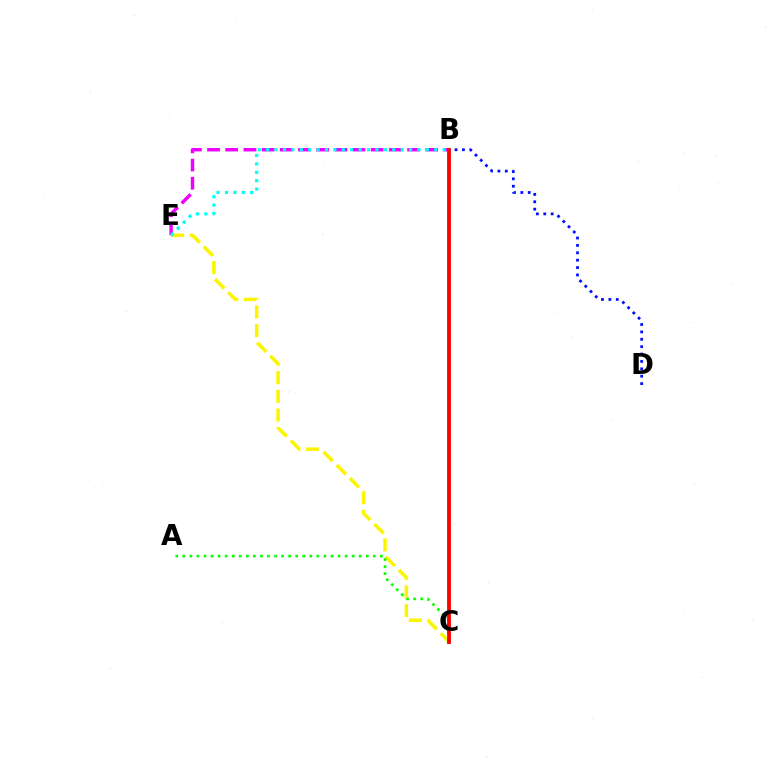{('C', 'E'): [{'color': '#fcf500', 'line_style': 'dashed', 'thickness': 2.54}], ('B', 'E'): [{'color': '#ee00ff', 'line_style': 'dashed', 'thickness': 2.47}, {'color': '#00fff6', 'line_style': 'dotted', 'thickness': 2.28}], ('B', 'D'): [{'color': '#0010ff', 'line_style': 'dotted', 'thickness': 2.01}], ('A', 'C'): [{'color': '#08ff00', 'line_style': 'dotted', 'thickness': 1.92}], ('B', 'C'): [{'color': '#ff0000', 'line_style': 'solid', 'thickness': 2.75}]}